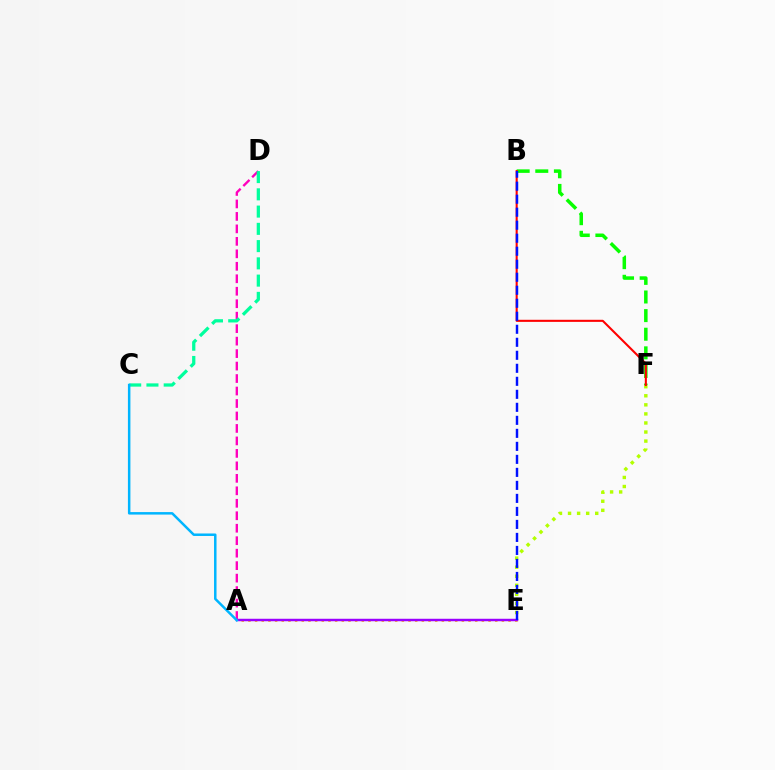{('B', 'F'): [{'color': '#08ff00', 'line_style': 'dashed', 'thickness': 2.53}, {'color': '#ff0000', 'line_style': 'solid', 'thickness': 1.5}], ('A', 'D'): [{'color': '#ff00bd', 'line_style': 'dashed', 'thickness': 1.69}], ('C', 'D'): [{'color': '#00ff9d', 'line_style': 'dashed', 'thickness': 2.34}], ('E', 'F'): [{'color': '#b3ff00', 'line_style': 'dotted', 'thickness': 2.46}], ('A', 'E'): [{'color': '#ffa500', 'line_style': 'dotted', 'thickness': 1.81}, {'color': '#9b00ff', 'line_style': 'solid', 'thickness': 1.77}], ('A', 'C'): [{'color': '#00b5ff', 'line_style': 'solid', 'thickness': 1.8}], ('B', 'E'): [{'color': '#0010ff', 'line_style': 'dashed', 'thickness': 1.77}]}